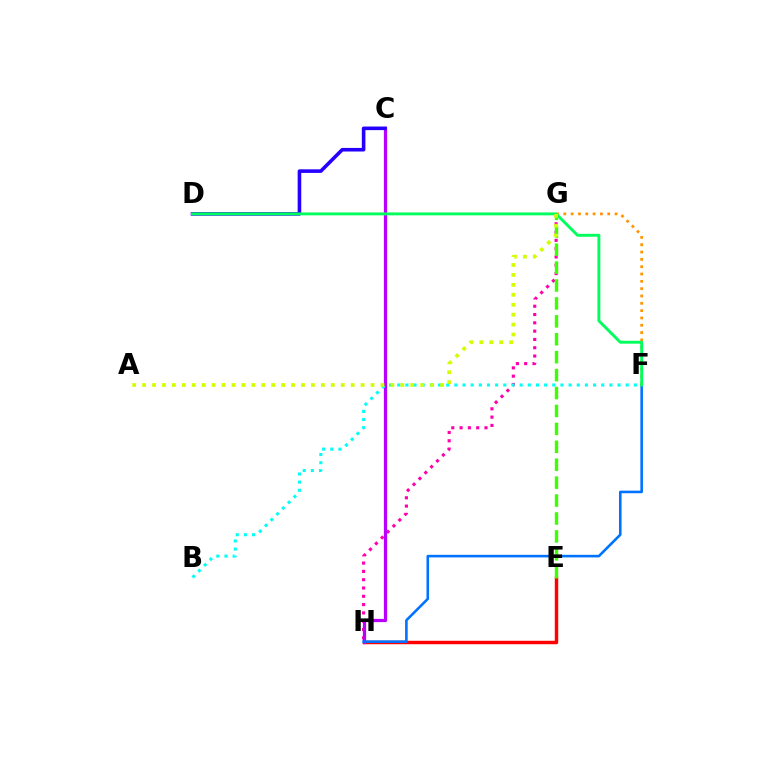{('G', 'H'): [{'color': '#ff00ac', 'line_style': 'dotted', 'thickness': 2.26}], ('E', 'H'): [{'color': '#ff0000', 'line_style': 'solid', 'thickness': 2.48}], ('C', 'H'): [{'color': '#b900ff', 'line_style': 'solid', 'thickness': 2.34}], ('F', 'H'): [{'color': '#0074ff', 'line_style': 'solid', 'thickness': 1.88}], ('B', 'F'): [{'color': '#00fff6', 'line_style': 'dotted', 'thickness': 2.22}], ('C', 'D'): [{'color': '#2500ff', 'line_style': 'solid', 'thickness': 2.58}], ('E', 'G'): [{'color': '#3dff00', 'line_style': 'dashed', 'thickness': 2.43}], ('F', 'G'): [{'color': '#ff9400', 'line_style': 'dotted', 'thickness': 1.99}], ('D', 'F'): [{'color': '#00ff5c', 'line_style': 'solid', 'thickness': 2.09}], ('A', 'G'): [{'color': '#d1ff00', 'line_style': 'dotted', 'thickness': 2.7}]}